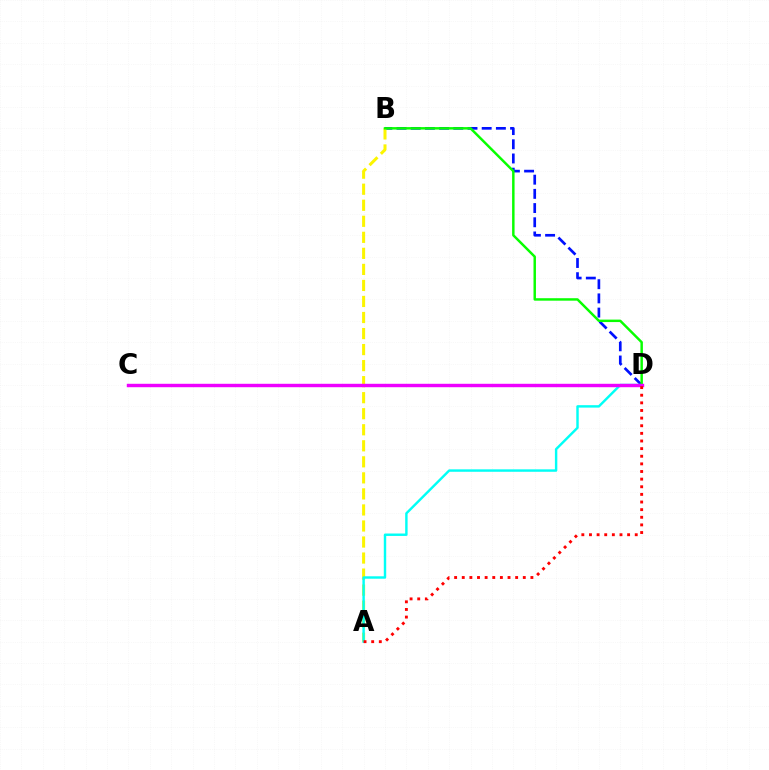{('B', 'D'): [{'color': '#0010ff', 'line_style': 'dashed', 'thickness': 1.93}, {'color': '#08ff00', 'line_style': 'solid', 'thickness': 1.77}], ('A', 'B'): [{'color': '#fcf500', 'line_style': 'dashed', 'thickness': 2.18}], ('A', 'D'): [{'color': '#00fff6', 'line_style': 'solid', 'thickness': 1.75}, {'color': '#ff0000', 'line_style': 'dotted', 'thickness': 2.07}], ('C', 'D'): [{'color': '#ee00ff', 'line_style': 'solid', 'thickness': 2.46}]}